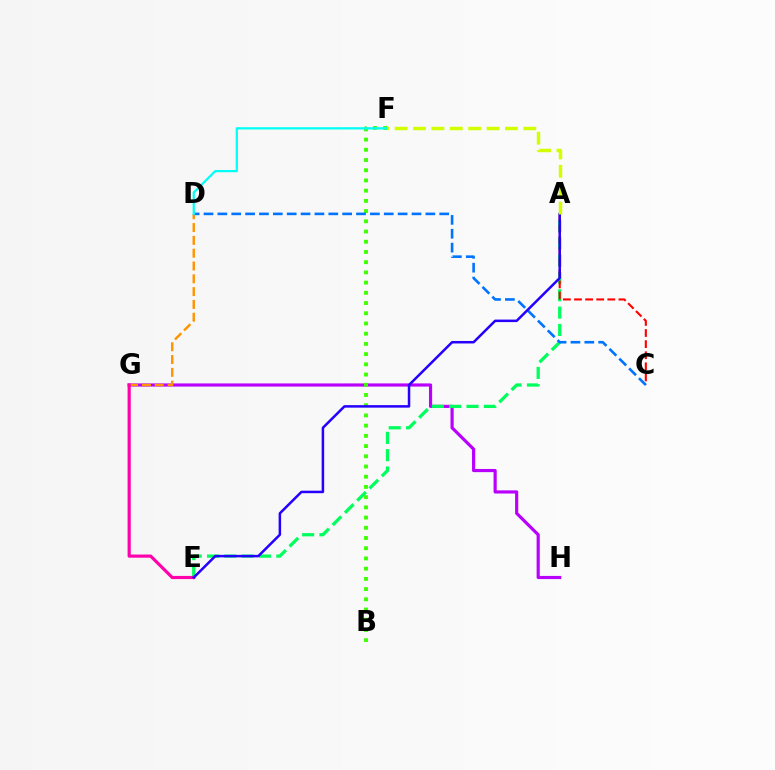{('G', 'H'): [{'color': '#b900ff', 'line_style': 'solid', 'thickness': 2.28}], ('B', 'F'): [{'color': '#3dff00', 'line_style': 'dotted', 'thickness': 2.78}], ('D', 'G'): [{'color': '#ff9400', 'line_style': 'dashed', 'thickness': 1.74}], ('A', 'E'): [{'color': '#00ff5c', 'line_style': 'dashed', 'thickness': 2.35}, {'color': '#2500ff', 'line_style': 'solid', 'thickness': 1.8}], ('A', 'C'): [{'color': '#ff0000', 'line_style': 'dashed', 'thickness': 1.51}], ('E', 'G'): [{'color': '#ff00ac', 'line_style': 'solid', 'thickness': 2.28}], ('C', 'D'): [{'color': '#0074ff', 'line_style': 'dashed', 'thickness': 1.88}], ('D', 'F'): [{'color': '#00fff6', 'line_style': 'solid', 'thickness': 1.61}], ('A', 'F'): [{'color': '#d1ff00', 'line_style': 'dashed', 'thickness': 2.5}]}